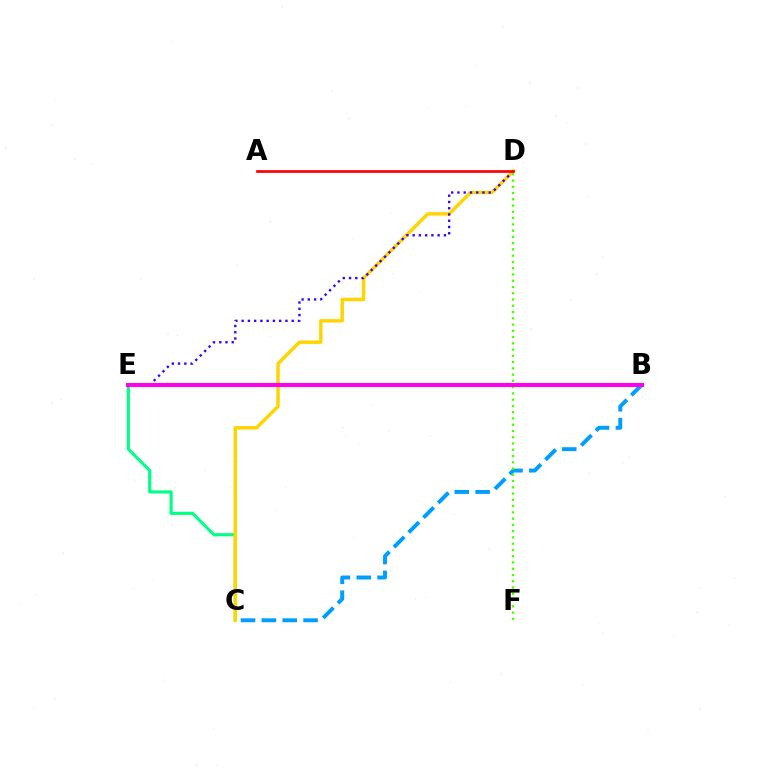{('B', 'C'): [{'color': '#009eff', 'line_style': 'dashed', 'thickness': 2.83}], ('C', 'E'): [{'color': '#00ff86', 'line_style': 'solid', 'thickness': 2.25}], ('C', 'D'): [{'color': '#ffd500', 'line_style': 'solid', 'thickness': 2.49}], ('D', 'E'): [{'color': '#3700ff', 'line_style': 'dotted', 'thickness': 1.7}], ('A', 'D'): [{'color': '#ff0000', 'line_style': 'solid', 'thickness': 1.95}], ('D', 'F'): [{'color': '#4fff00', 'line_style': 'dotted', 'thickness': 1.7}], ('B', 'E'): [{'color': '#ff00ed', 'line_style': 'solid', 'thickness': 2.95}]}